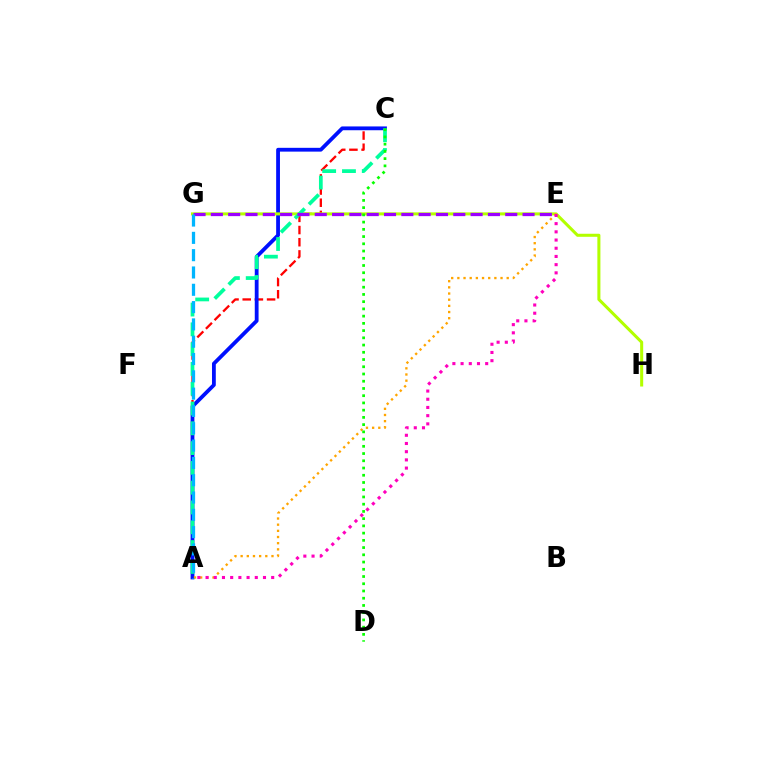{('A', 'C'): [{'color': '#ff0000', 'line_style': 'dashed', 'thickness': 1.65}, {'color': '#0010ff', 'line_style': 'solid', 'thickness': 2.74}, {'color': '#00ff9d', 'line_style': 'dashed', 'thickness': 2.69}], ('G', 'H'): [{'color': '#b3ff00', 'line_style': 'solid', 'thickness': 2.19}], ('E', 'G'): [{'color': '#9b00ff', 'line_style': 'dashed', 'thickness': 2.35}], ('A', 'E'): [{'color': '#ffa500', 'line_style': 'dotted', 'thickness': 1.68}, {'color': '#ff00bd', 'line_style': 'dotted', 'thickness': 2.23}], ('C', 'D'): [{'color': '#08ff00', 'line_style': 'dotted', 'thickness': 1.97}], ('A', 'G'): [{'color': '#00b5ff', 'line_style': 'dashed', 'thickness': 2.35}]}